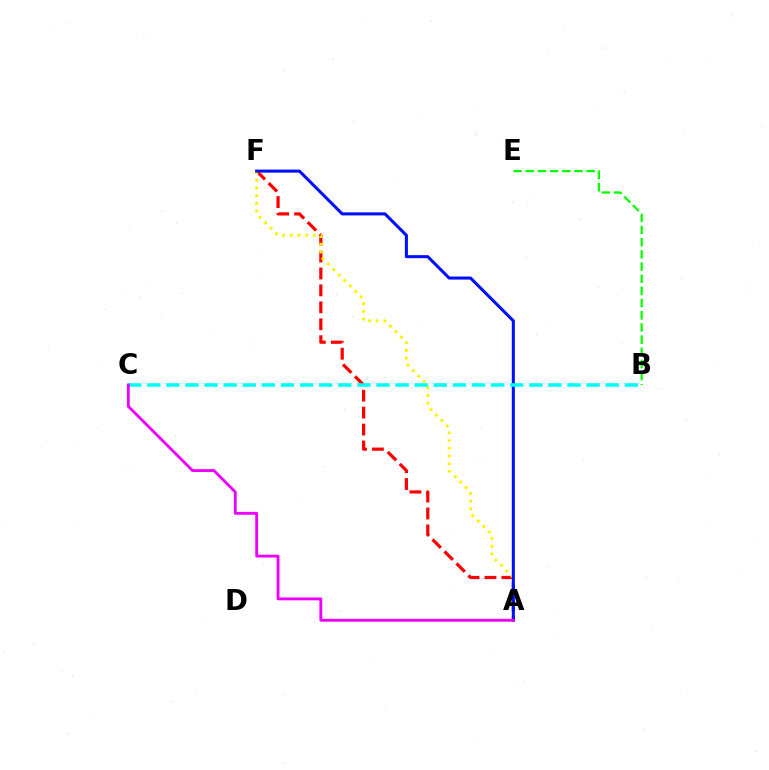{('A', 'F'): [{'color': '#ff0000', 'line_style': 'dashed', 'thickness': 2.3}, {'color': '#fcf500', 'line_style': 'dotted', 'thickness': 2.09}, {'color': '#0010ff', 'line_style': 'solid', 'thickness': 2.19}], ('B', 'C'): [{'color': '#00fff6', 'line_style': 'dashed', 'thickness': 2.6}], ('A', 'C'): [{'color': '#ee00ff', 'line_style': 'solid', 'thickness': 2.05}], ('B', 'E'): [{'color': '#08ff00', 'line_style': 'dashed', 'thickness': 1.65}]}